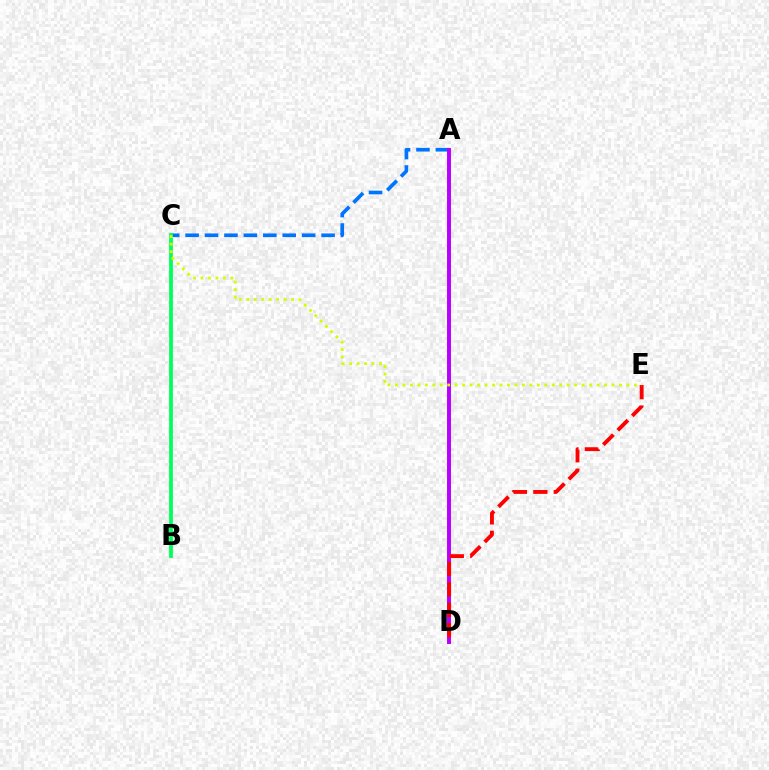{('A', 'C'): [{'color': '#0074ff', 'line_style': 'dashed', 'thickness': 2.64}], ('B', 'C'): [{'color': '#00ff5c', 'line_style': 'solid', 'thickness': 2.71}], ('A', 'D'): [{'color': '#b900ff', 'line_style': 'solid', 'thickness': 2.84}], ('D', 'E'): [{'color': '#ff0000', 'line_style': 'dashed', 'thickness': 2.78}], ('C', 'E'): [{'color': '#d1ff00', 'line_style': 'dotted', 'thickness': 2.03}]}